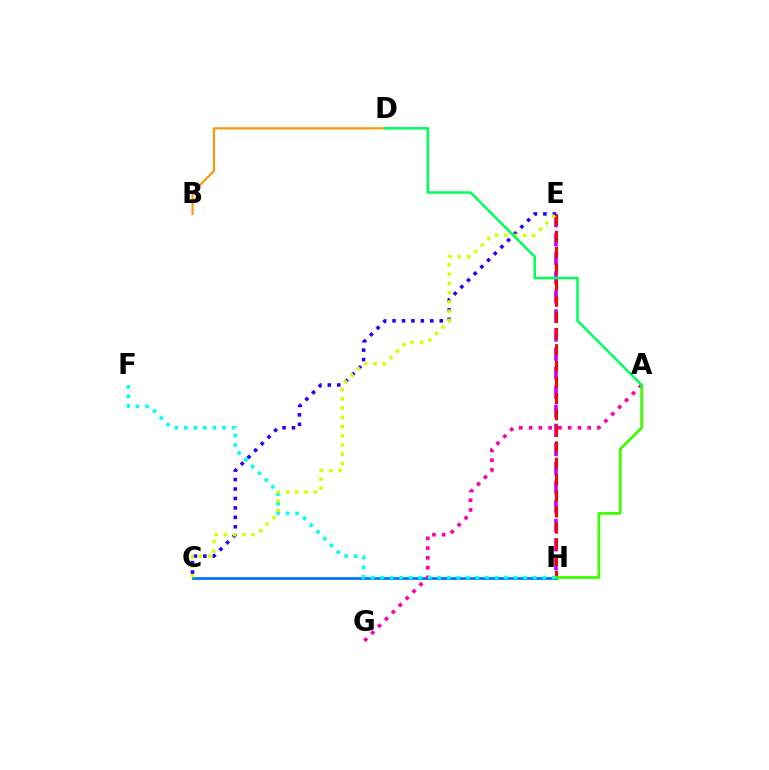{('E', 'H'): [{'color': '#b900ff', 'line_style': 'dashed', 'thickness': 2.59}, {'color': '#ff0000', 'line_style': 'dashed', 'thickness': 2.2}], ('C', 'H'): [{'color': '#0074ff', 'line_style': 'solid', 'thickness': 1.97}], ('A', 'G'): [{'color': '#ff00ac', 'line_style': 'dotted', 'thickness': 2.65}], ('B', 'D'): [{'color': '#ff9400', 'line_style': 'solid', 'thickness': 1.52}], ('F', 'H'): [{'color': '#00fff6', 'line_style': 'dotted', 'thickness': 2.59}], ('C', 'E'): [{'color': '#2500ff', 'line_style': 'dotted', 'thickness': 2.56}, {'color': '#d1ff00', 'line_style': 'dotted', 'thickness': 2.51}], ('A', 'H'): [{'color': '#3dff00', 'line_style': 'solid', 'thickness': 2.0}], ('A', 'D'): [{'color': '#00ff5c', 'line_style': 'solid', 'thickness': 1.82}]}